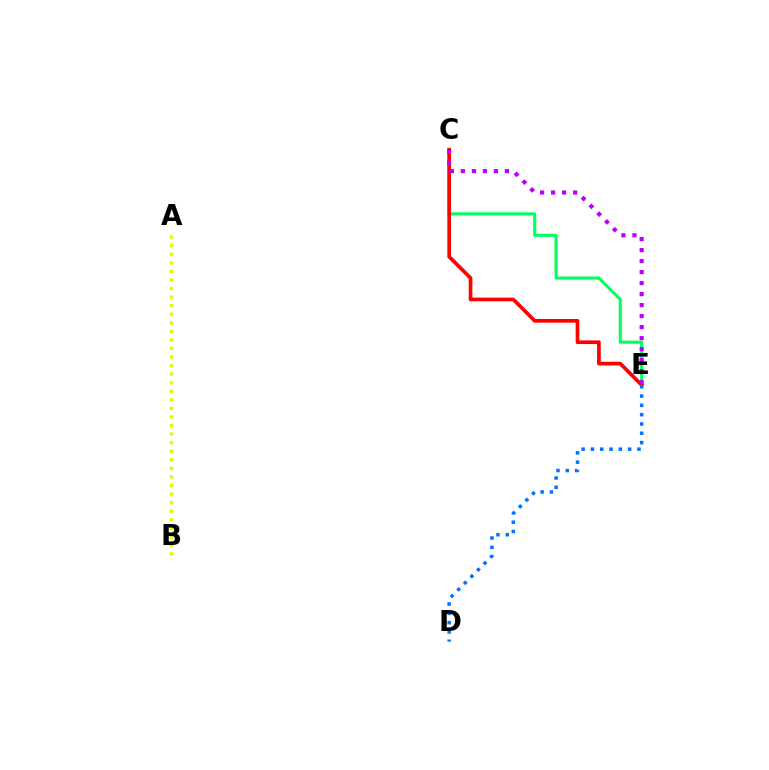{('A', 'B'): [{'color': '#d1ff00', 'line_style': 'dotted', 'thickness': 2.33}], ('C', 'E'): [{'color': '#00ff5c', 'line_style': 'solid', 'thickness': 2.23}, {'color': '#ff0000', 'line_style': 'solid', 'thickness': 2.65}, {'color': '#b900ff', 'line_style': 'dotted', 'thickness': 2.99}], ('D', 'E'): [{'color': '#0074ff', 'line_style': 'dotted', 'thickness': 2.53}]}